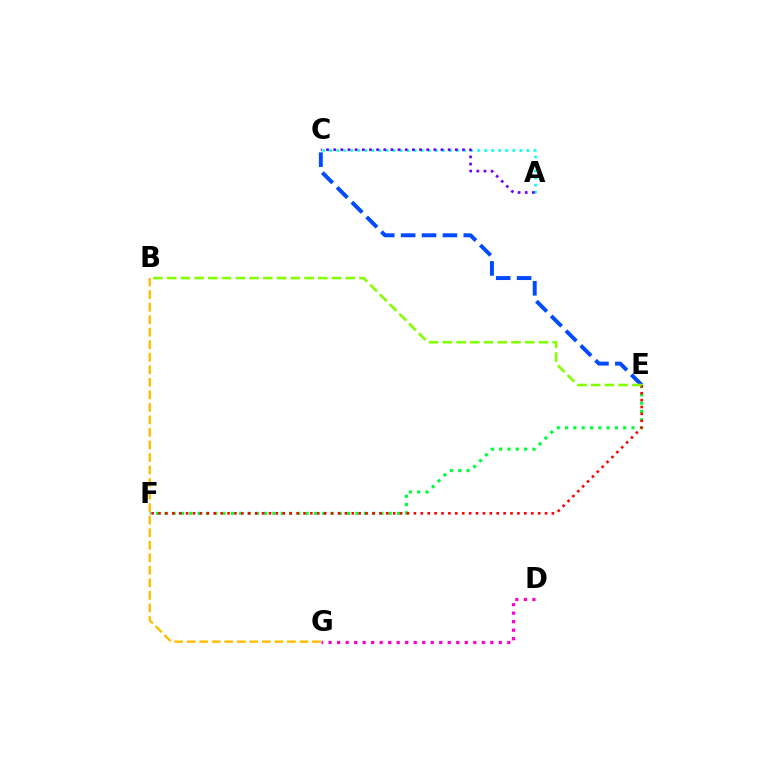{('B', 'G'): [{'color': '#ffbd00', 'line_style': 'dashed', 'thickness': 1.7}], ('A', 'C'): [{'color': '#00fff6', 'line_style': 'dotted', 'thickness': 1.91}, {'color': '#7200ff', 'line_style': 'dotted', 'thickness': 1.94}], ('C', 'E'): [{'color': '#004bff', 'line_style': 'dashed', 'thickness': 2.84}], ('E', 'F'): [{'color': '#00ff39', 'line_style': 'dotted', 'thickness': 2.26}, {'color': '#ff0000', 'line_style': 'dotted', 'thickness': 1.88}], ('D', 'G'): [{'color': '#ff00cf', 'line_style': 'dotted', 'thickness': 2.31}], ('B', 'E'): [{'color': '#84ff00', 'line_style': 'dashed', 'thickness': 1.87}]}